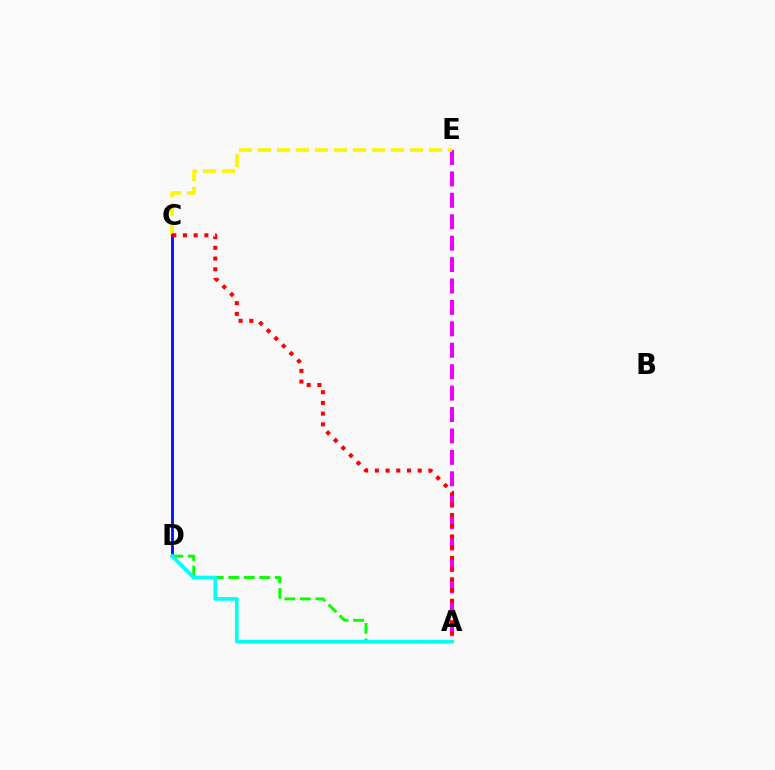{('A', 'E'): [{'color': '#ee00ff', 'line_style': 'dashed', 'thickness': 2.91}], ('C', 'E'): [{'color': '#fcf500', 'line_style': 'dashed', 'thickness': 2.58}], ('C', 'D'): [{'color': '#0010ff', 'line_style': 'solid', 'thickness': 2.04}], ('A', 'D'): [{'color': '#08ff00', 'line_style': 'dashed', 'thickness': 2.11}, {'color': '#00fff6', 'line_style': 'solid', 'thickness': 2.63}], ('A', 'C'): [{'color': '#ff0000', 'line_style': 'dotted', 'thickness': 2.91}]}